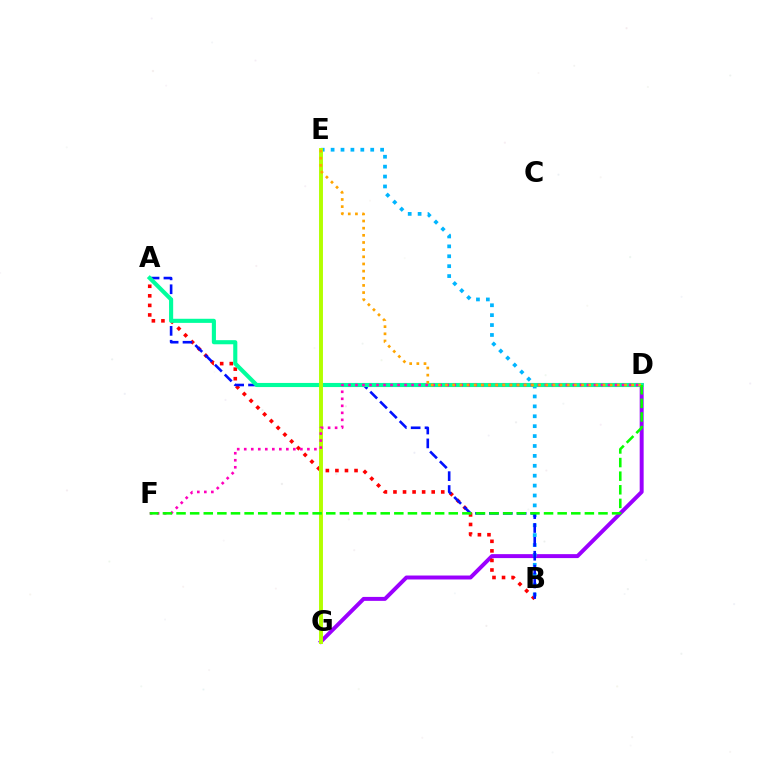{('D', 'G'): [{'color': '#9b00ff', 'line_style': 'solid', 'thickness': 2.85}], ('A', 'B'): [{'color': '#ff0000', 'line_style': 'dotted', 'thickness': 2.6}, {'color': '#0010ff', 'line_style': 'dashed', 'thickness': 1.88}], ('B', 'E'): [{'color': '#00b5ff', 'line_style': 'dotted', 'thickness': 2.69}], ('A', 'D'): [{'color': '#00ff9d', 'line_style': 'solid', 'thickness': 2.96}], ('E', 'G'): [{'color': '#b3ff00', 'line_style': 'solid', 'thickness': 2.82}], ('D', 'F'): [{'color': '#ff00bd', 'line_style': 'dotted', 'thickness': 1.91}, {'color': '#08ff00', 'line_style': 'dashed', 'thickness': 1.85}], ('D', 'E'): [{'color': '#ffa500', 'line_style': 'dotted', 'thickness': 1.94}]}